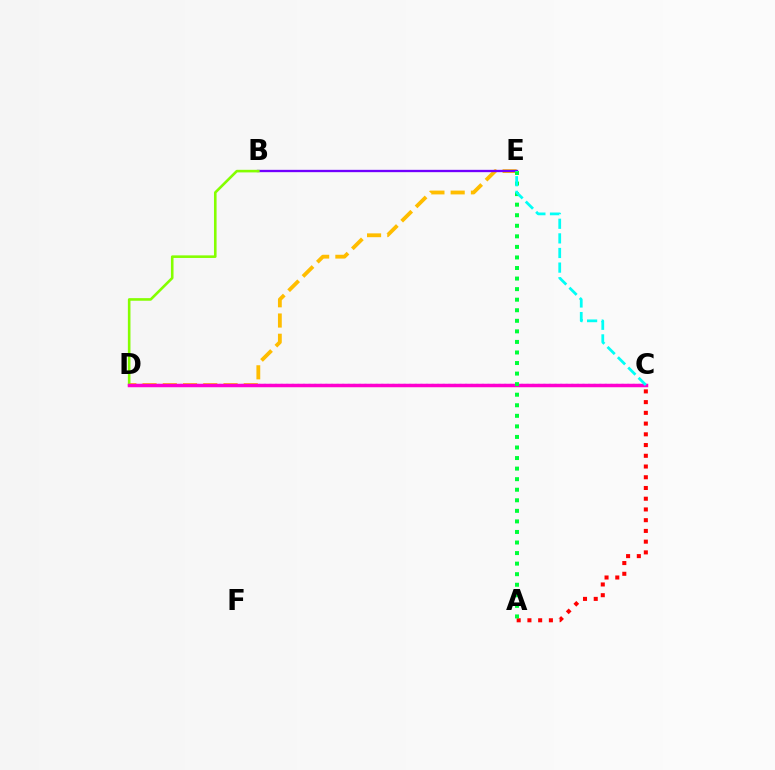{('C', 'D'): [{'color': '#004bff', 'line_style': 'dotted', 'thickness': 1.52}, {'color': '#ff00cf', 'line_style': 'solid', 'thickness': 2.51}], ('A', 'C'): [{'color': '#ff0000', 'line_style': 'dotted', 'thickness': 2.92}], ('D', 'E'): [{'color': '#ffbd00', 'line_style': 'dashed', 'thickness': 2.75}], ('B', 'E'): [{'color': '#7200ff', 'line_style': 'solid', 'thickness': 1.68}], ('B', 'D'): [{'color': '#84ff00', 'line_style': 'solid', 'thickness': 1.87}], ('A', 'E'): [{'color': '#00ff39', 'line_style': 'dotted', 'thickness': 2.87}], ('C', 'E'): [{'color': '#00fff6', 'line_style': 'dashed', 'thickness': 1.98}]}